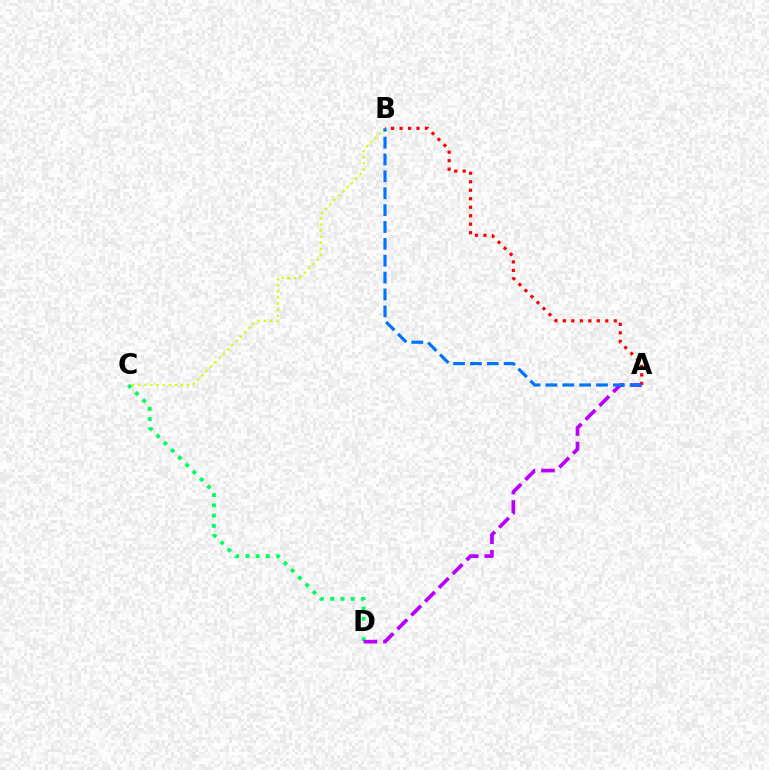{('C', 'D'): [{'color': '#00ff5c', 'line_style': 'dotted', 'thickness': 2.79}], ('A', 'D'): [{'color': '#b900ff', 'line_style': 'dashed', 'thickness': 2.65}], ('B', 'C'): [{'color': '#d1ff00', 'line_style': 'dotted', 'thickness': 1.65}], ('A', 'B'): [{'color': '#ff0000', 'line_style': 'dotted', 'thickness': 2.31}, {'color': '#0074ff', 'line_style': 'dashed', 'thickness': 2.29}]}